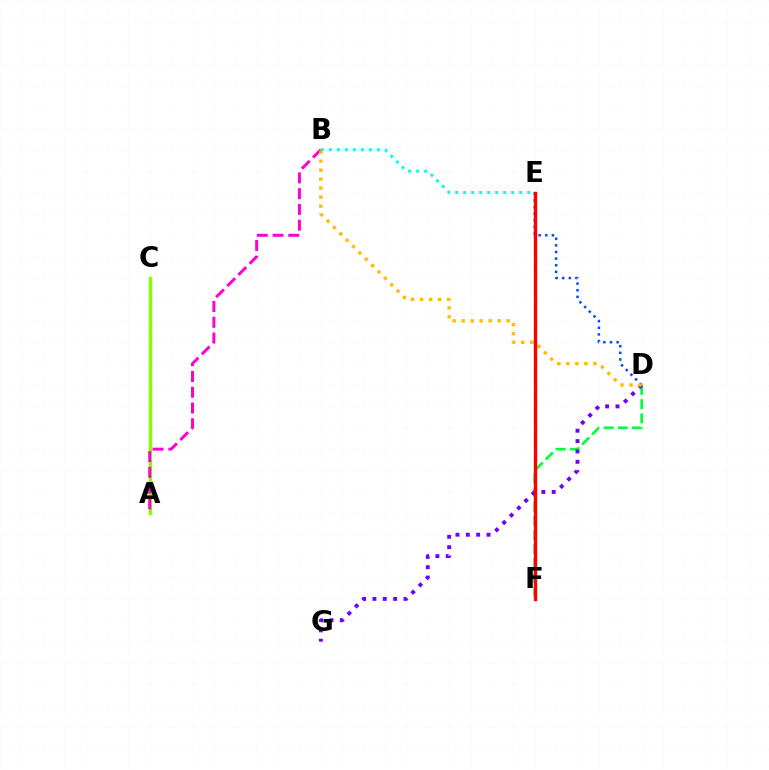{('B', 'E'): [{'color': '#00fff6', 'line_style': 'dotted', 'thickness': 2.17}], ('A', 'C'): [{'color': '#84ff00', 'line_style': 'solid', 'thickness': 2.42}], ('D', 'F'): [{'color': '#00ff39', 'line_style': 'dashed', 'thickness': 1.93}], ('D', 'G'): [{'color': '#7200ff', 'line_style': 'dotted', 'thickness': 2.81}], ('A', 'B'): [{'color': '#ff00cf', 'line_style': 'dashed', 'thickness': 2.14}], ('D', 'E'): [{'color': '#004bff', 'line_style': 'dotted', 'thickness': 1.8}], ('B', 'D'): [{'color': '#ffbd00', 'line_style': 'dotted', 'thickness': 2.44}], ('E', 'F'): [{'color': '#ff0000', 'line_style': 'solid', 'thickness': 2.42}]}